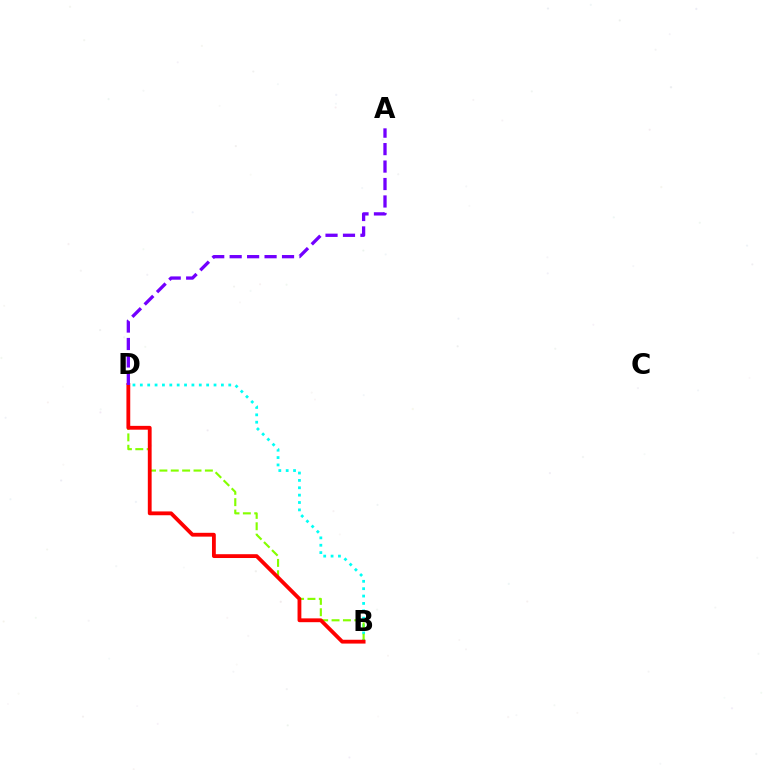{('B', 'D'): [{'color': '#00fff6', 'line_style': 'dotted', 'thickness': 2.0}, {'color': '#84ff00', 'line_style': 'dashed', 'thickness': 1.54}, {'color': '#ff0000', 'line_style': 'solid', 'thickness': 2.75}], ('A', 'D'): [{'color': '#7200ff', 'line_style': 'dashed', 'thickness': 2.37}]}